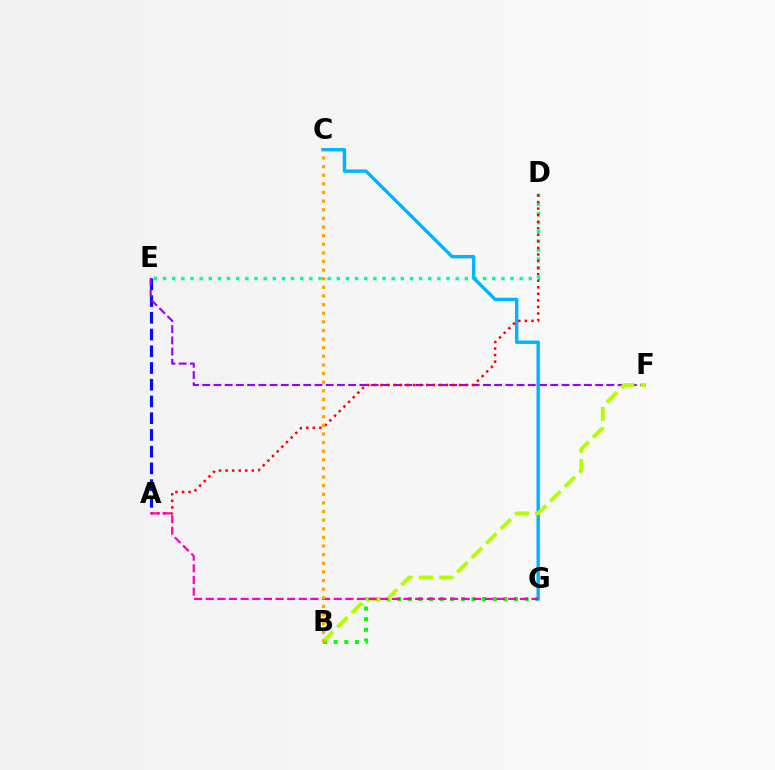{('A', 'E'): [{'color': '#0010ff', 'line_style': 'dashed', 'thickness': 2.27}], ('D', 'E'): [{'color': '#00ff9d', 'line_style': 'dotted', 'thickness': 2.48}], ('E', 'F'): [{'color': '#9b00ff', 'line_style': 'dashed', 'thickness': 1.53}], ('B', 'G'): [{'color': '#08ff00', 'line_style': 'dotted', 'thickness': 2.89}], ('C', 'G'): [{'color': '#00b5ff', 'line_style': 'solid', 'thickness': 2.45}], ('A', 'D'): [{'color': '#ff0000', 'line_style': 'dotted', 'thickness': 1.78}], ('B', 'F'): [{'color': '#b3ff00', 'line_style': 'dashed', 'thickness': 2.77}], ('A', 'G'): [{'color': '#ff00bd', 'line_style': 'dashed', 'thickness': 1.58}], ('B', 'C'): [{'color': '#ffa500', 'line_style': 'dotted', 'thickness': 2.34}]}